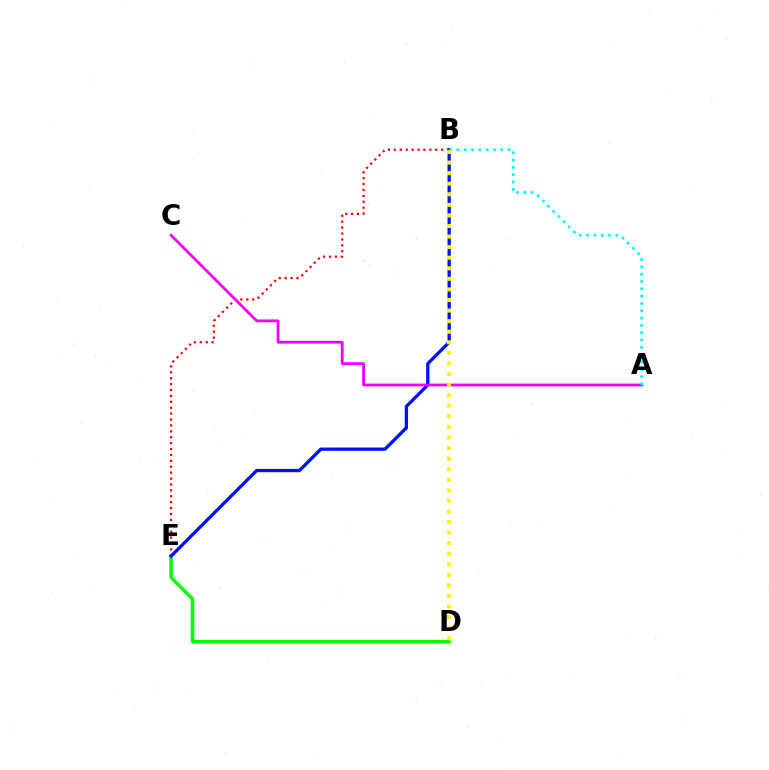{('D', 'E'): [{'color': '#08ff00', 'line_style': 'solid', 'thickness': 2.53}], ('B', 'E'): [{'color': '#ff0000', 'line_style': 'dotted', 'thickness': 1.6}, {'color': '#0010ff', 'line_style': 'solid', 'thickness': 2.37}], ('A', 'C'): [{'color': '#ee00ff', 'line_style': 'solid', 'thickness': 1.99}], ('A', 'B'): [{'color': '#00fff6', 'line_style': 'dotted', 'thickness': 1.99}], ('B', 'D'): [{'color': '#fcf500', 'line_style': 'dotted', 'thickness': 2.87}]}